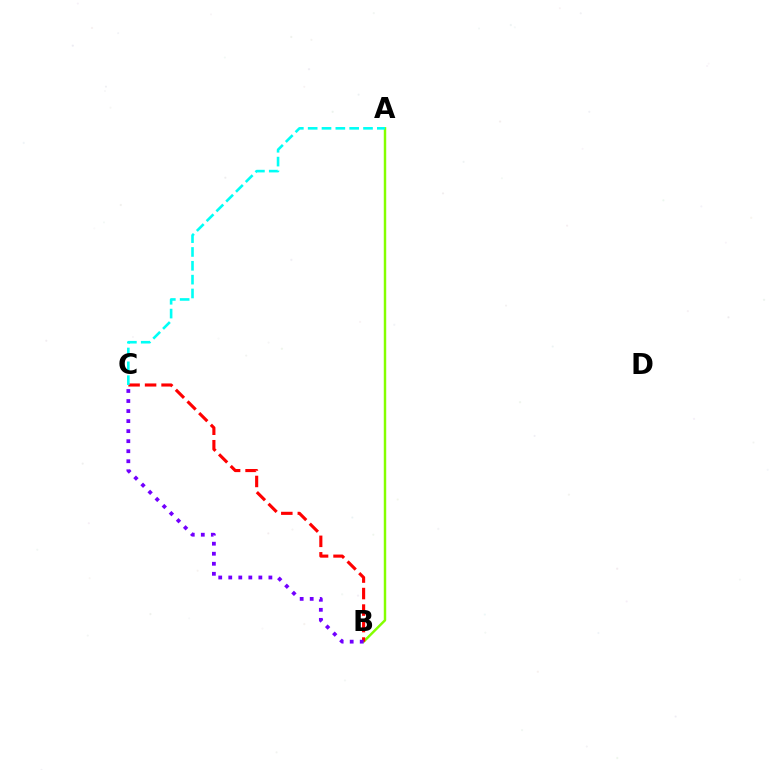{('A', 'B'): [{'color': '#84ff00', 'line_style': 'solid', 'thickness': 1.77}], ('B', 'C'): [{'color': '#ff0000', 'line_style': 'dashed', 'thickness': 2.24}, {'color': '#7200ff', 'line_style': 'dotted', 'thickness': 2.73}], ('A', 'C'): [{'color': '#00fff6', 'line_style': 'dashed', 'thickness': 1.88}]}